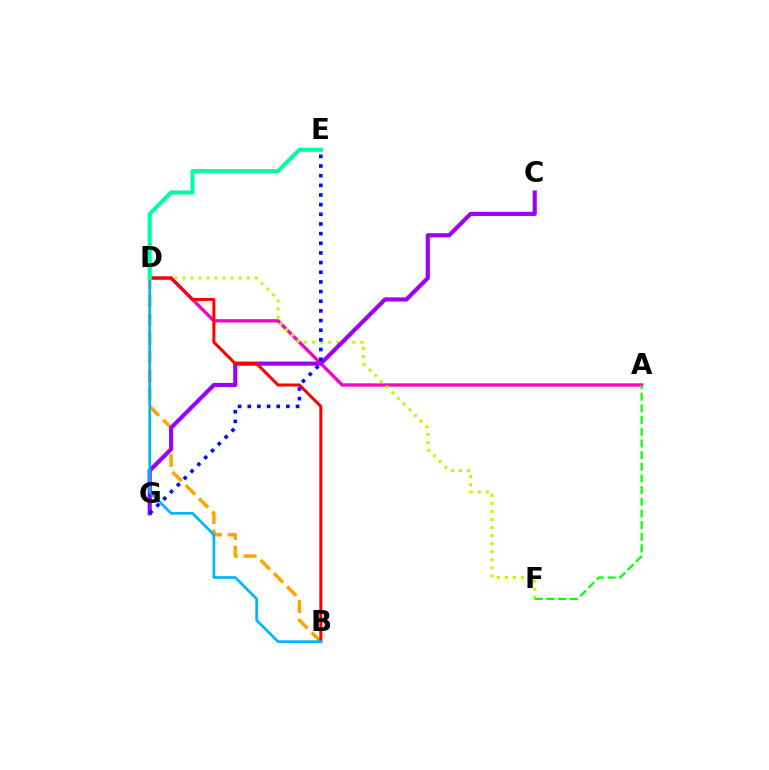{('A', 'D'): [{'color': '#ff00bd', 'line_style': 'solid', 'thickness': 2.4}], ('B', 'D'): [{'color': '#ffa500', 'line_style': 'dashed', 'thickness': 2.54}, {'color': '#ff0000', 'line_style': 'solid', 'thickness': 2.16}, {'color': '#00b5ff', 'line_style': 'solid', 'thickness': 1.95}], ('D', 'F'): [{'color': '#b3ff00', 'line_style': 'dotted', 'thickness': 2.18}], ('A', 'F'): [{'color': '#08ff00', 'line_style': 'dashed', 'thickness': 1.58}], ('C', 'G'): [{'color': '#9b00ff', 'line_style': 'solid', 'thickness': 2.98}], ('D', 'E'): [{'color': '#00ff9d', 'line_style': 'solid', 'thickness': 2.99}], ('E', 'G'): [{'color': '#0010ff', 'line_style': 'dotted', 'thickness': 2.62}]}